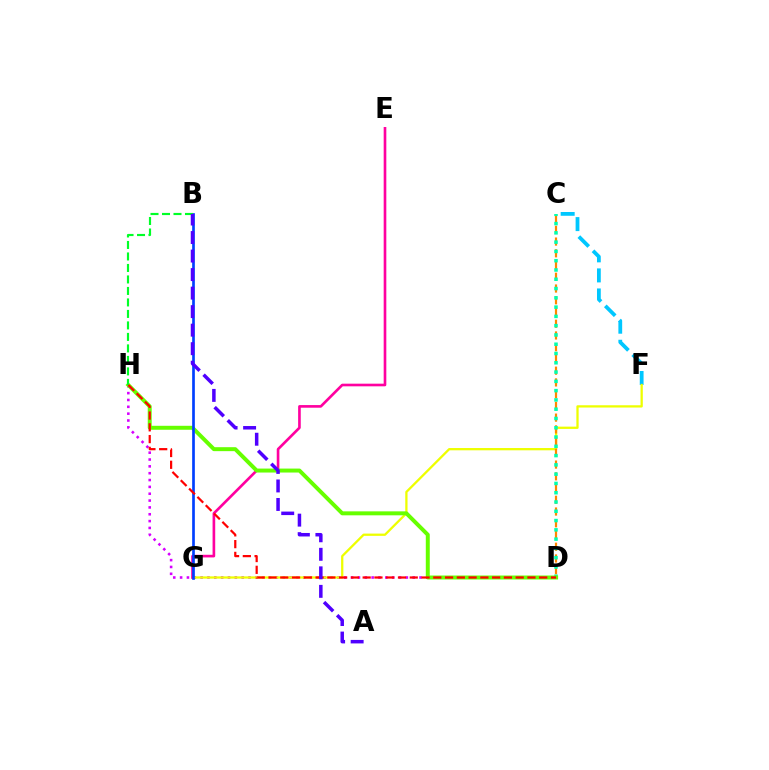{('D', 'H'): [{'color': '#d600ff', 'line_style': 'dotted', 'thickness': 1.86}, {'color': '#66ff00', 'line_style': 'solid', 'thickness': 2.85}, {'color': '#ff0000', 'line_style': 'dashed', 'thickness': 1.6}], ('C', 'F'): [{'color': '#00c7ff', 'line_style': 'dashed', 'thickness': 2.72}], ('F', 'G'): [{'color': '#eeff00', 'line_style': 'solid', 'thickness': 1.64}], ('C', 'D'): [{'color': '#ff8800', 'line_style': 'dashed', 'thickness': 1.59}, {'color': '#00ffaf', 'line_style': 'dotted', 'thickness': 2.52}], ('E', 'G'): [{'color': '#ff00a0', 'line_style': 'solid', 'thickness': 1.9}], ('B', 'G'): [{'color': '#003fff', 'line_style': 'solid', 'thickness': 1.93}], ('B', 'H'): [{'color': '#00ff27', 'line_style': 'dashed', 'thickness': 1.56}], ('A', 'B'): [{'color': '#4f00ff', 'line_style': 'dashed', 'thickness': 2.52}]}